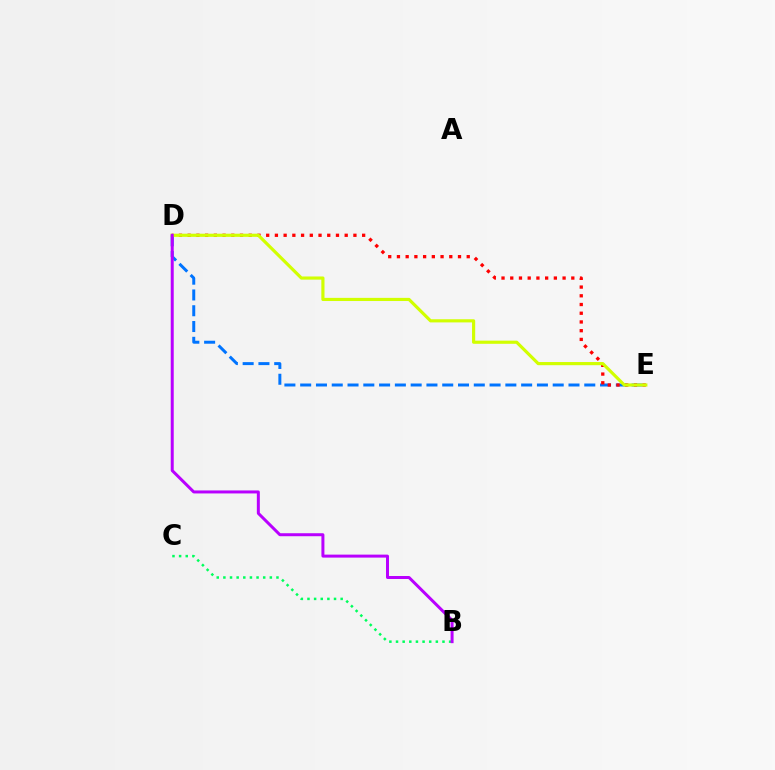{('B', 'C'): [{'color': '#00ff5c', 'line_style': 'dotted', 'thickness': 1.8}], ('D', 'E'): [{'color': '#0074ff', 'line_style': 'dashed', 'thickness': 2.14}, {'color': '#ff0000', 'line_style': 'dotted', 'thickness': 2.37}, {'color': '#d1ff00', 'line_style': 'solid', 'thickness': 2.27}], ('B', 'D'): [{'color': '#b900ff', 'line_style': 'solid', 'thickness': 2.15}]}